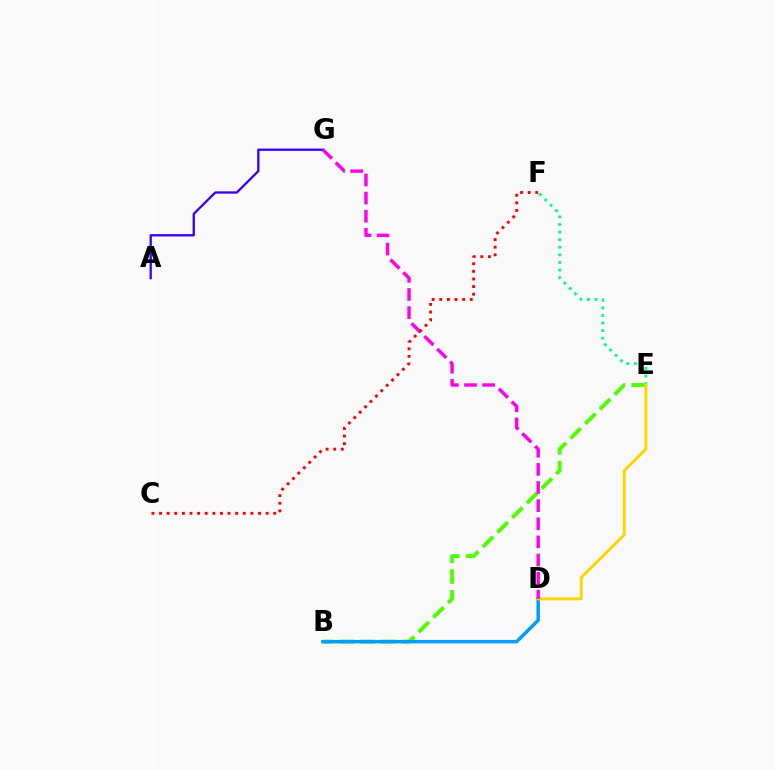{('B', 'E'): [{'color': '#4fff00', 'line_style': 'dashed', 'thickness': 2.82}], ('A', 'G'): [{'color': '#3700ff', 'line_style': 'solid', 'thickness': 1.66}], ('E', 'F'): [{'color': '#00ff86', 'line_style': 'dotted', 'thickness': 2.06}], ('B', 'D'): [{'color': '#009eff', 'line_style': 'solid', 'thickness': 2.5}], ('D', 'E'): [{'color': '#ffd500', 'line_style': 'solid', 'thickness': 2.13}], ('D', 'G'): [{'color': '#ff00ed', 'line_style': 'dashed', 'thickness': 2.46}], ('C', 'F'): [{'color': '#ff0000', 'line_style': 'dotted', 'thickness': 2.07}]}